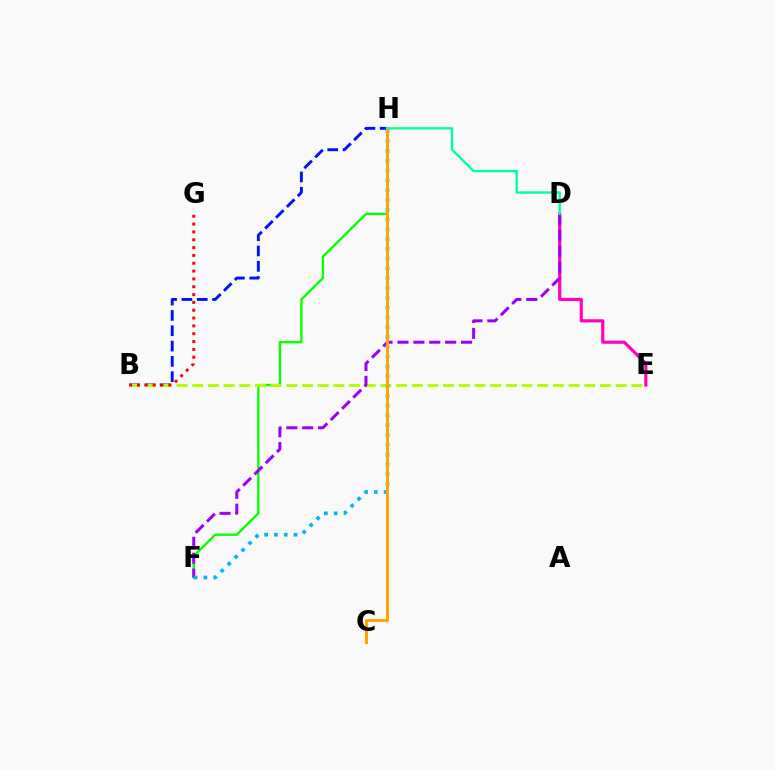{('D', 'E'): [{'color': '#ff00bd', 'line_style': 'solid', 'thickness': 2.27}], ('F', 'H'): [{'color': '#08ff00', 'line_style': 'solid', 'thickness': 1.69}, {'color': '#00b5ff', 'line_style': 'dotted', 'thickness': 2.66}], ('B', 'H'): [{'color': '#0010ff', 'line_style': 'dashed', 'thickness': 2.08}], ('B', 'E'): [{'color': '#b3ff00', 'line_style': 'dashed', 'thickness': 2.13}], ('D', 'F'): [{'color': '#9b00ff', 'line_style': 'dashed', 'thickness': 2.16}], ('B', 'G'): [{'color': '#ff0000', 'line_style': 'dotted', 'thickness': 2.13}], ('C', 'H'): [{'color': '#ffa500', 'line_style': 'solid', 'thickness': 2.14}], ('D', 'H'): [{'color': '#00ff9d', 'line_style': 'solid', 'thickness': 1.69}]}